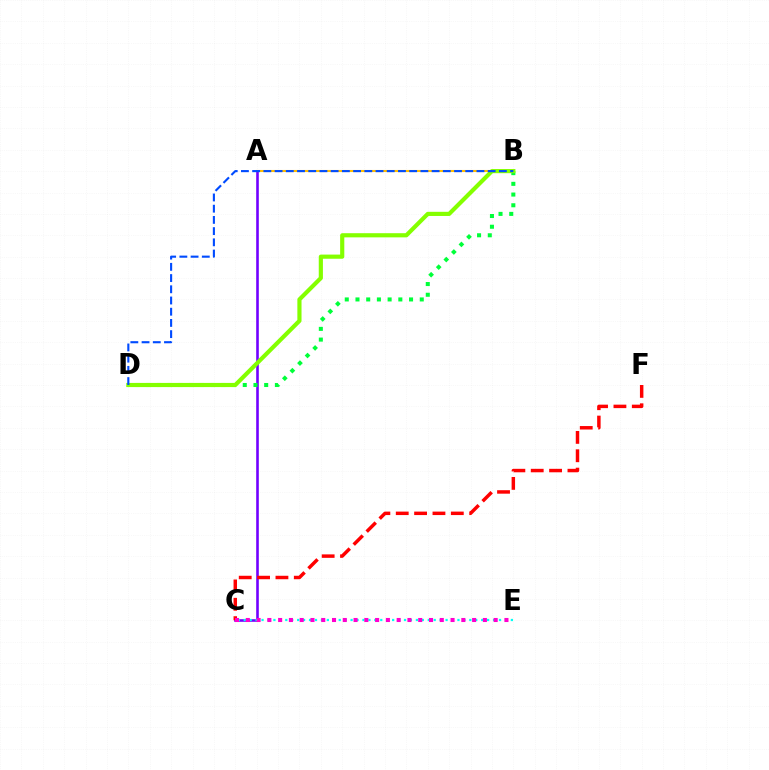{('A', 'C'): [{'color': '#7200ff', 'line_style': 'solid', 'thickness': 1.88}], ('C', 'E'): [{'color': '#00fff6', 'line_style': 'dotted', 'thickness': 1.61}, {'color': '#ff00cf', 'line_style': 'dotted', 'thickness': 2.93}], ('C', 'F'): [{'color': '#ff0000', 'line_style': 'dashed', 'thickness': 2.49}], ('A', 'B'): [{'color': '#ffbd00', 'line_style': 'solid', 'thickness': 1.5}], ('B', 'D'): [{'color': '#00ff39', 'line_style': 'dotted', 'thickness': 2.91}, {'color': '#84ff00', 'line_style': 'solid', 'thickness': 3.0}, {'color': '#004bff', 'line_style': 'dashed', 'thickness': 1.52}]}